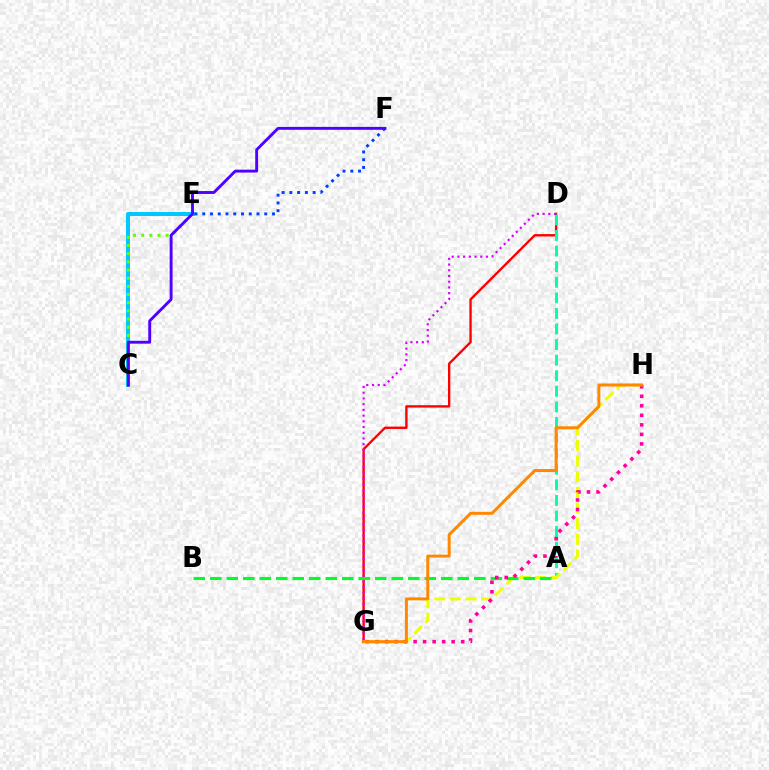{('D', 'G'): [{'color': '#ff0000', 'line_style': 'solid', 'thickness': 1.7}, {'color': '#d600ff', 'line_style': 'dotted', 'thickness': 1.55}], ('A', 'D'): [{'color': '#00ffaf', 'line_style': 'dashed', 'thickness': 2.12}], ('C', 'E'): [{'color': '#00c7ff', 'line_style': 'solid', 'thickness': 2.88}, {'color': '#66ff00', 'line_style': 'dotted', 'thickness': 2.22}], ('G', 'H'): [{'color': '#eeff00', 'line_style': 'dashed', 'thickness': 2.13}, {'color': '#ff00a0', 'line_style': 'dotted', 'thickness': 2.59}, {'color': '#ff8800', 'line_style': 'solid', 'thickness': 2.15}], ('A', 'B'): [{'color': '#00ff27', 'line_style': 'dashed', 'thickness': 2.24}], ('E', 'F'): [{'color': '#003fff', 'line_style': 'dotted', 'thickness': 2.11}], ('C', 'F'): [{'color': '#4f00ff', 'line_style': 'solid', 'thickness': 2.09}]}